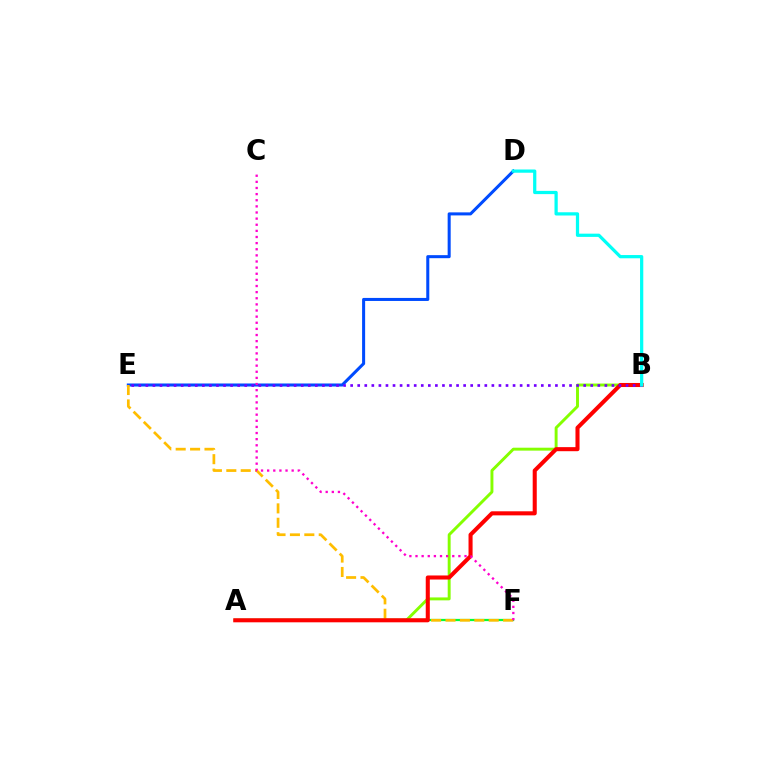{('D', 'E'): [{'color': '#004bff', 'line_style': 'solid', 'thickness': 2.19}], ('A', 'F'): [{'color': '#00ff39', 'line_style': 'solid', 'thickness': 1.61}], ('E', 'F'): [{'color': '#ffbd00', 'line_style': 'dashed', 'thickness': 1.96}], ('A', 'B'): [{'color': '#84ff00', 'line_style': 'solid', 'thickness': 2.11}, {'color': '#ff0000', 'line_style': 'solid', 'thickness': 2.92}], ('B', 'E'): [{'color': '#7200ff', 'line_style': 'dotted', 'thickness': 1.92}], ('B', 'D'): [{'color': '#00fff6', 'line_style': 'solid', 'thickness': 2.33}], ('C', 'F'): [{'color': '#ff00cf', 'line_style': 'dotted', 'thickness': 1.66}]}